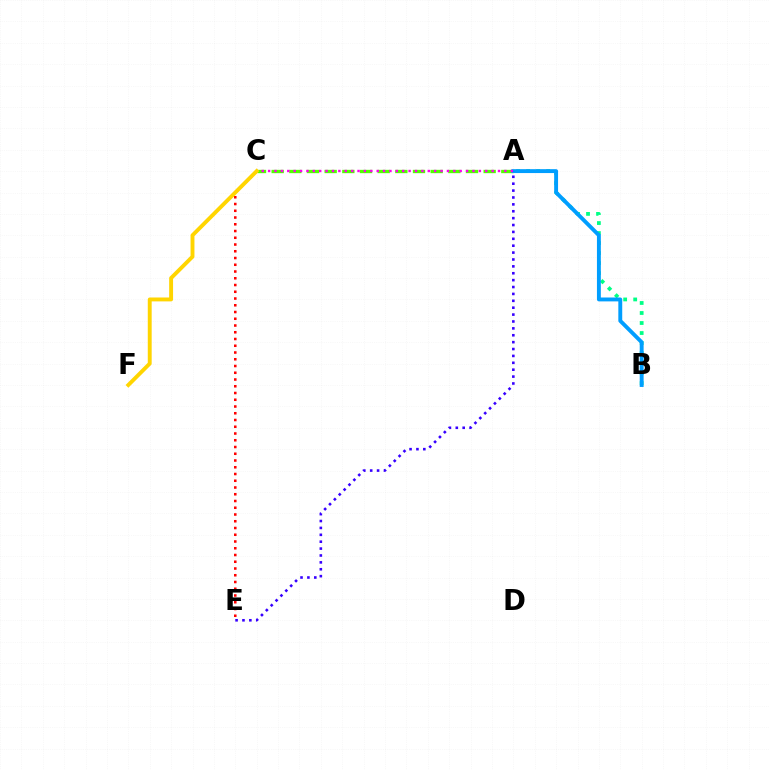{('A', 'C'): [{'color': '#4fff00', 'line_style': 'dashed', 'thickness': 2.4}, {'color': '#ff00ed', 'line_style': 'dotted', 'thickness': 1.74}], ('A', 'B'): [{'color': '#00ff86', 'line_style': 'dotted', 'thickness': 2.72}, {'color': '#009eff', 'line_style': 'solid', 'thickness': 2.8}], ('C', 'E'): [{'color': '#ff0000', 'line_style': 'dotted', 'thickness': 1.83}], ('A', 'E'): [{'color': '#3700ff', 'line_style': 'dotted', 'thickness': 1.87}], ('C', 'F'): [{'color': '#ffd500', 'line_style': 'solid', 'thickness': 2.81}]}